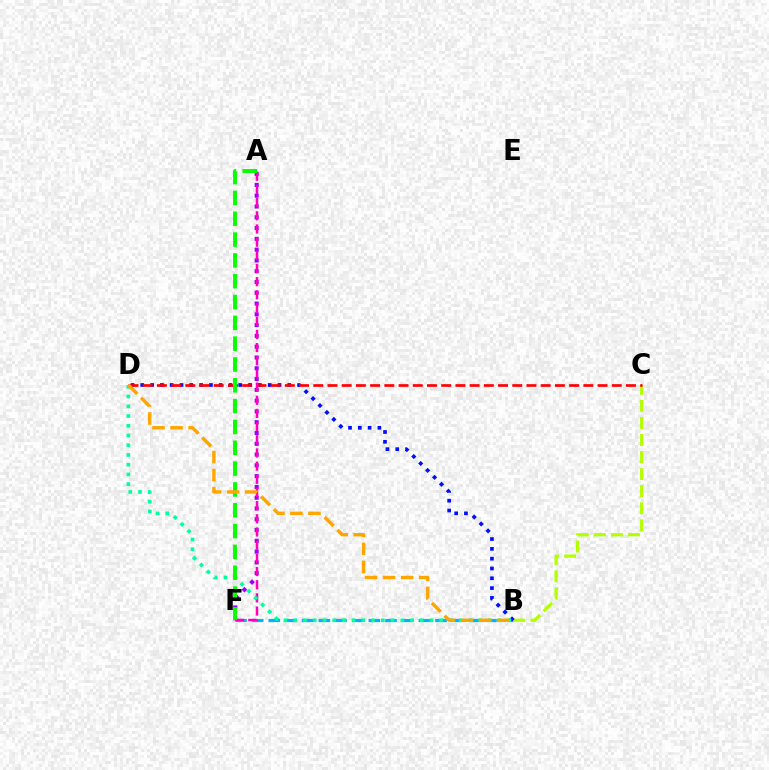{('B', 'F'): [{'color': '#00b5ff', 'line_style': 'dashed', 'thickness': 2.26}], ('B', 'C'): [{'color': '#b3ff00', 'line_style': 'dashed', 'thickness': 2.32}], ('A', 'F'): [{'color': '#9b00ff', 'line_style': 'dotted', 'thickness': 2.93}, {'color': '#ff00bd', 'line_style': 'dashed', 'thickness': 1.79}, {'color': '#08ff00', 'line_style': 'dashed', 'thickness': 2.83}], ('B', 'D'): [{'color': '#0010ff', 'line_style': 'dotted', 'thickness': 2.66}, {'color': '#00ff9d', 'line_style': 'dotted', 'thickness': 2.64}, {'color': '#ffa500', 'line_style': 'dashed', 'thickness': 2.45}], ('C', 'D'): [{'color': '#ff0000', 'line_style': 'dashed', 'thickness': 1.93}]}